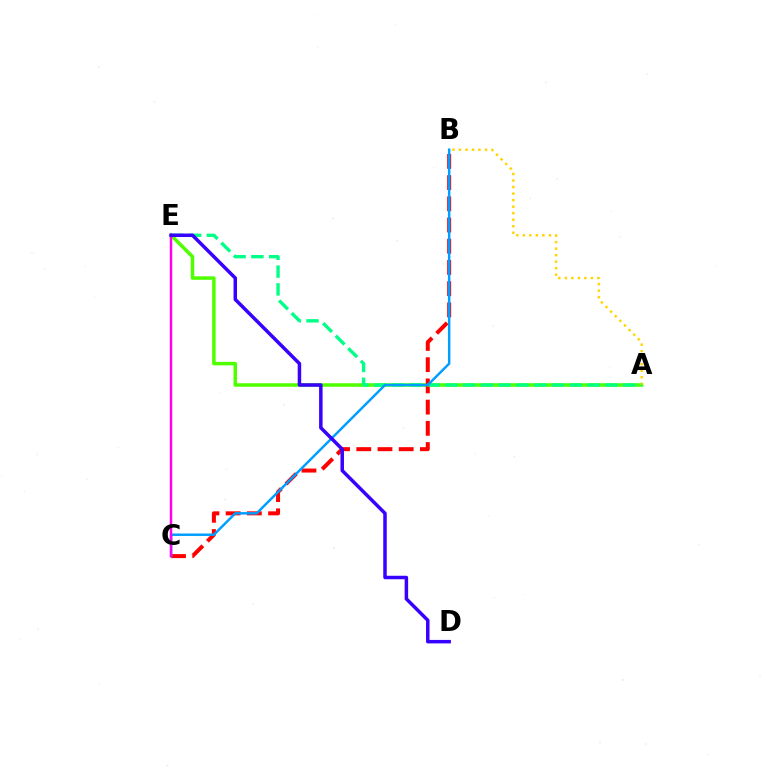{('A', 'E'): [{'color': '#4fff00', 'line_style': 'solid', 'thickness': 2.52}, {'color': '#00ff86', 'line_style': 'dashed', 'thickness': 2.42}], ('B', 'C'): [{'color': '#ff0000', 'line_style': 'dashed', 'thickness': 2.88}, {'color': '#009eff', 'line_style': 'solid', 'thickness': 1.78}], ('A', 'B'): [{'color': '#ffd500', 'line_style': 'dotted', 'thickness': 1.77}], ('C', 'E'): [{'color': '#ff00ed', 'line_style': 'solid', 'thickness': 1.76}], ('D', 'E'): [{'color': '#3700ff', 'line_style': 'solid', 'thickness': 2.51}]}